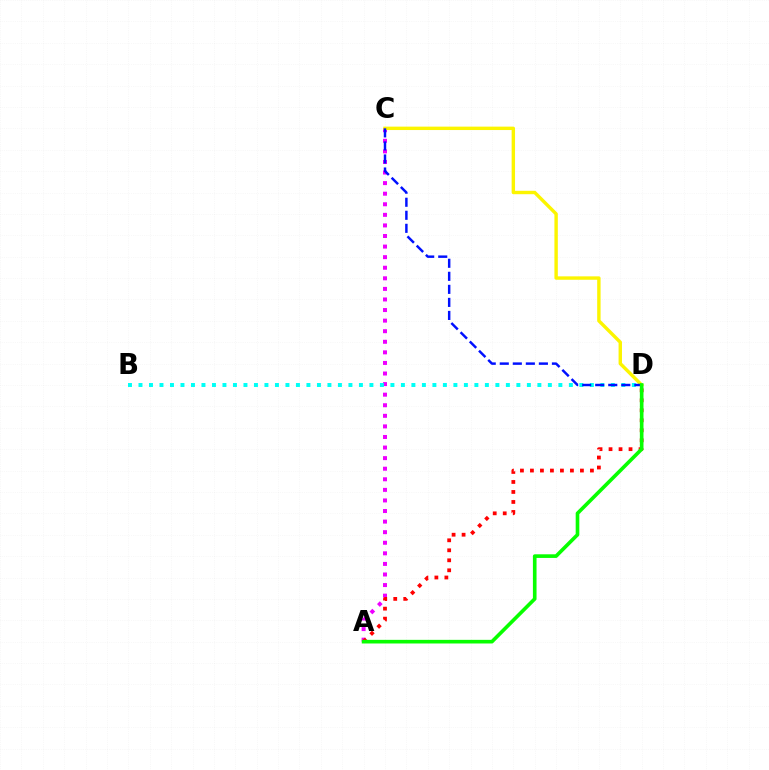{('A', 'C'): [{'color': '#ee00ff', 'line_style': 'dotted', 'thickness': 2.87}], ('B', 'D'): [{'color': '#00fff6', 'line_style': 'dotted', 'thickness': 2.85}], ('C', 'D'): [{'color': '#fcf500', 'line_style': 'solid', 'thickness': 2.45}, {'color': '#0010ff', 'line_style': 'dashed', 'thickness': 1.77}], ('A', 'D'): [{'color': '#ff0000', 'line_style': 'dotted', 'thickness': 2.72}, {'color': '#08ff00', 'line_style': 'solid', 'thickness': 2.62}]}